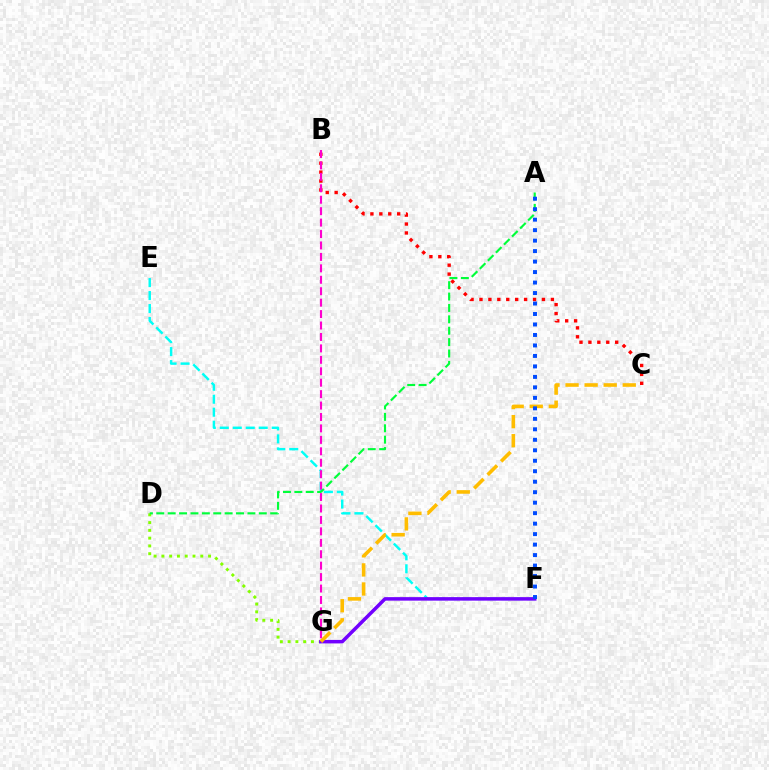{('D', 'G'): [{'color': '#84ff00', 'line_style': 'dotted', 'thickness': 2.11}], ('E', 'F'): [{'color': '#00fff6', 'line_style': 'dashed', 'thickness': 1.76}], ('A', 'D'): [{'color': '#00ff39', 'line_style': 'dashed', 'thickness': 1.55}], ('F', 'G'): [{'color': '#7200ff', 'line_style': 'solid', 'thickness': 2.52}], ('C', 'G'): [{'color': '#ffbd00', 'line_style': 'dashed', 'thickness': 2.59}], ('A', 'F'): [{'color': '#004bff', 'line_style': 'dotted', 'thickness': 2.85}], ('B', 'C'): [{'color': '#ff0000', 'line_style': 'dotted', 'thickness': 2.42}], ('B', 'G'): [{'color': '#ff00cf', 'line_style': 'dashed', 'thickness': 1.55}]}